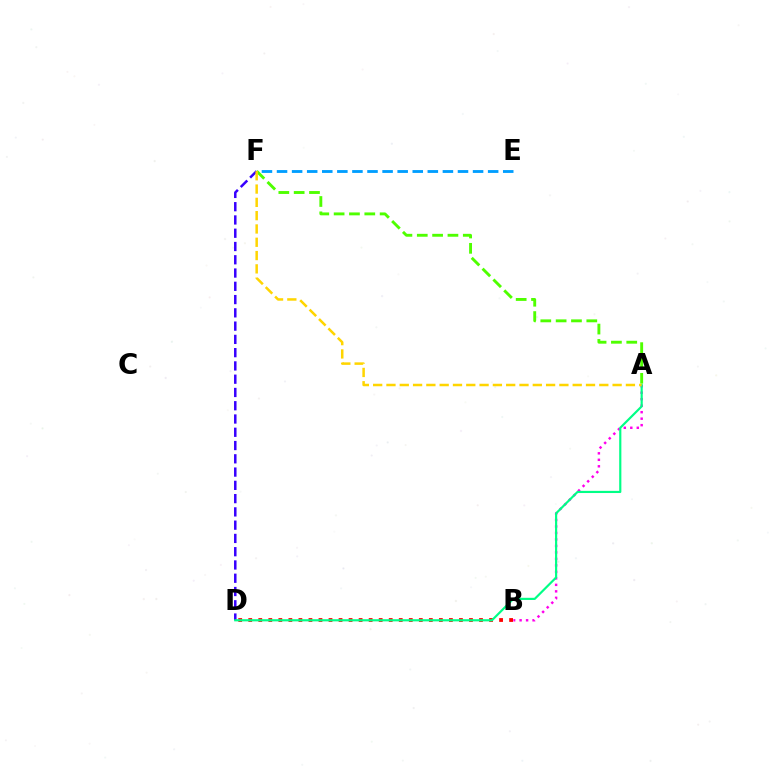{('A', 'B'): [{'color': '#ff00ed', 'line_style': 'dotted', 'thickness': 1.76}], ('B', 'D'): [{'color': '#ff0000', 'line_style': 'dotted', 'thickness': 2.73}], ('A', 'F'): [{'color': '#4fff00', 'line_style': 'dashed', 'thickness': 2.08}, {'color': '#ffd500', 'line_style': 'dashed', 'thickness': 1.81}], ('D', 'F'): [{'color': '#3700ff', 'line_style': 'dashed', 'thickness': 1.8}], ('A', 'D'): [{'color': '#00ff86', 'line_style': 'solid', 'thickness': 1.56}], ('E', 'F'): [{'color': '#009eff', 'line_style': 'dashed', 'thickness': 2.05}]}